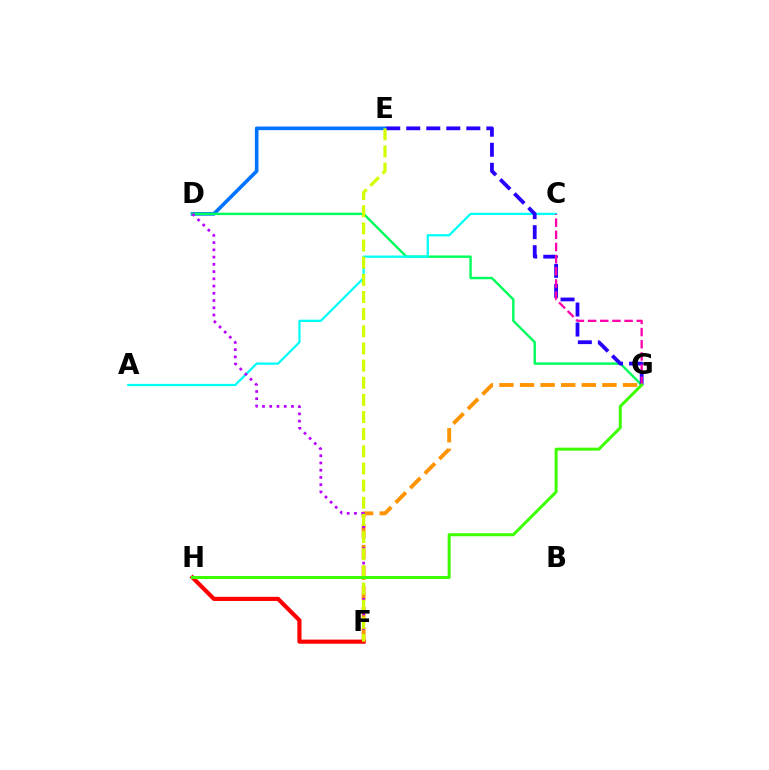{('D', 'E'): [{'color': '#0074ff', 'line_style': 'solid', 'thickness': 2.61}], ('D', 'G'): [{'color': '#00ff5c', 'line_style': 'solid', 'thickness': 1.73}], ('F', 'G'): [{'color': '#ff9400', 'line_style': 'dashed', 'thickness': 2.8}], ('A', 'C'): [{'color': '#00fff6', 'line_style': 'solid', 'thickness': 1.63}], ('D', 'F'): [{'color': '#b900ff', 'line_style': 'dotted', 'thickness': 1.97}], ('E', 'G'): [{'color': '#2500ff', 'line_style': 'dashed', 'thickness': 2.72}], ('F', 'H'): [{'color': '#ff0000', 'line_style': 'solid', 'thickness': 2.98}], ('C', 'G'): [{'color': '#ff00ac', 'line_style': 'dashed', 'thickness': 1.65}], ('E', 'F'): [{'color': '#d1ff00', 'line_style': 'dashed', 'thickness': 2.33}], ('G', 'H'): [{'color': '#3dff00', 'line_style': 'solid', 'thickness': 2.16}]}